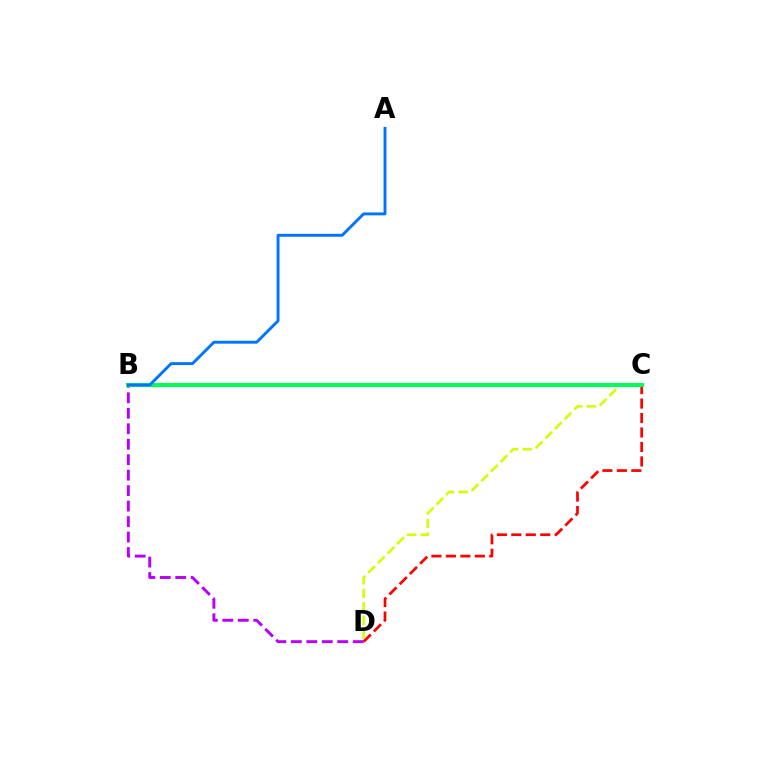{('C', 'D'): [{'color': '#ff0000', 'line_style': 'dashed', 'thickness': 1.97}, {'color': '#d1ff00', 'line_style': 'dashed', 'thickness': 1.85}], ('B', 'D'): [{'color': '#b900ff', 'line_style': 'dashed', 'thickness': 2.1}], ('B', 'C'): [{'color': '#00ff5c', 'line_style': 'solid', 'thickness': 2.9}], ('A', 'B'): [{'color': '#0074ff', 'line_style': 'solid', 'thickness': 2.09}]}